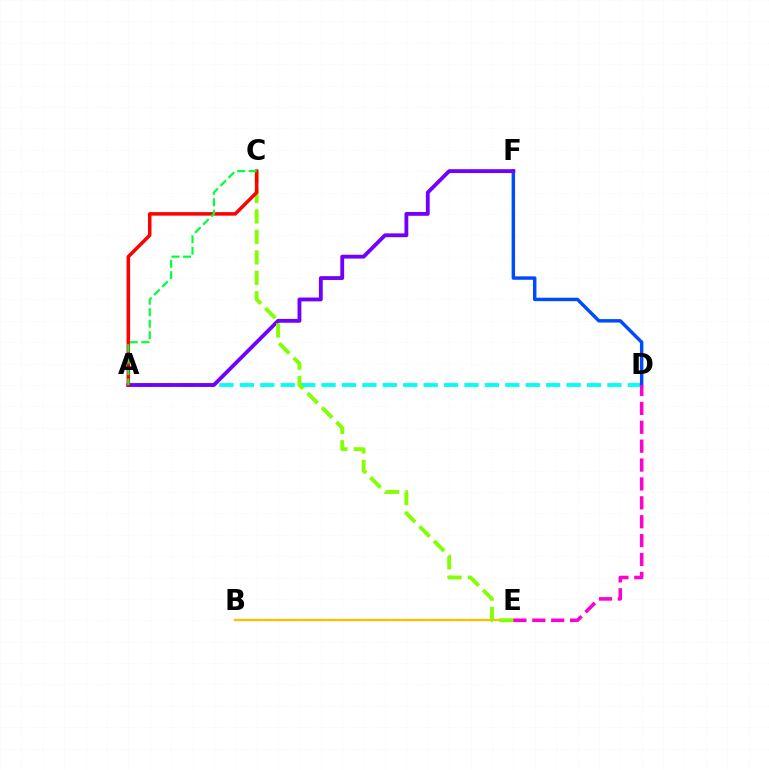{('A', 'D'): [{'color': '#00fff6', 'line_style': 'dashed', 'thickness': 2.77}], ('B', 'E'): [{'color': '#ffbd00', 'line_style': 'solid', 'thickness': 1.64}], ('D', 'F'): [{'color': '#004bff', 'line_style': 'solid', 'thickness': 2.48}], ('A', 'F'): [{'color': '#7200ff', 'line_style': 'solid', 'thickness': 2.76}], ('C', 'E'): [{'color': '#84ff00', 'line_style': 'dashed', 'thickness': 2.78}], ('A', 'C'): [{'color': '#ff0000', 'line_style': 'solid', 'thickness': 2.53}, {'color': '#00ff39', 'line_style': 'dashed', 'thickness': 1.56}], ('D', 'E'): [{'color': '#ff00cf', 'line_style': 'dashed', 'thickness': 2.57}]}